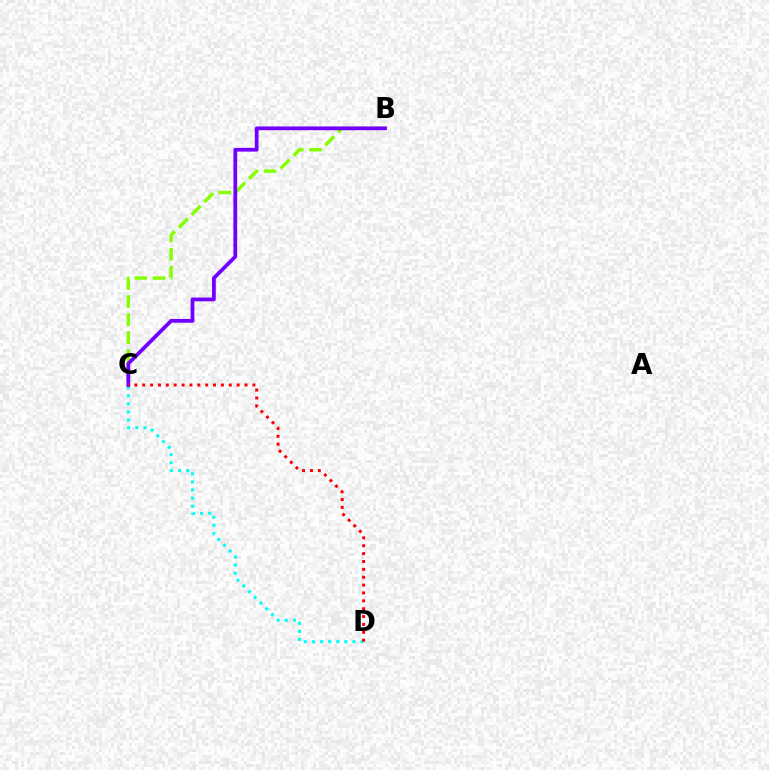{('B', 'C'): [{'color': '#84ff00', 'line_style': 'dashed', 'thickness': 2.45}, {'color': '#7200ff', 'line_style': 'solid', 'thickness': 2.71}], ('C', 'D'): [{'color': '#00fff6', 'line_style': 'dotted', 'thickness': 2.2}, {'color': '#ff0000', 'line_style': 'dotted', 'thickness': 2.14}]}